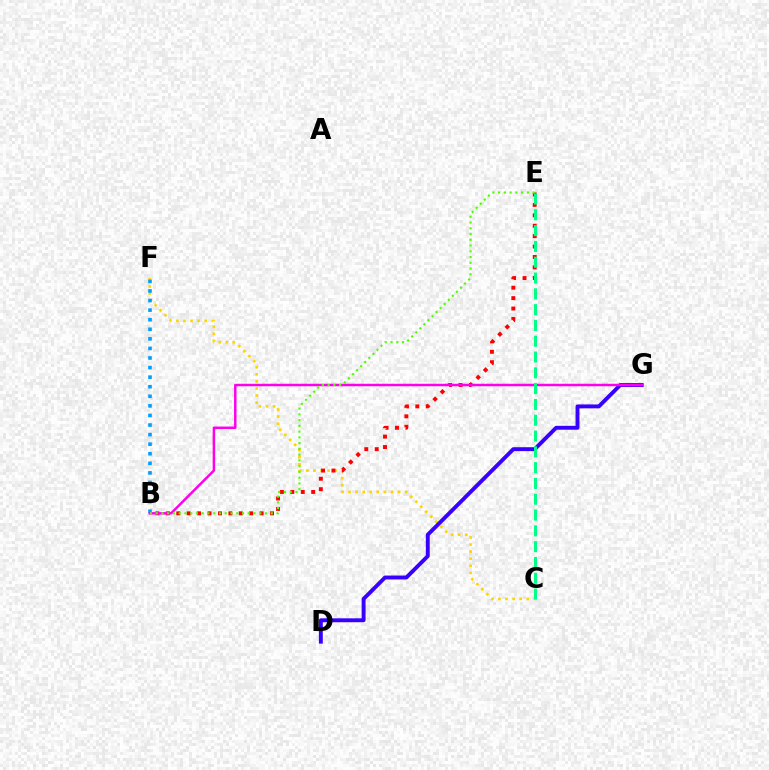{('C', 'F'): [{'color': '#ffd500', 'line_style': 'dotted', 'thickness': 1.92}], ('D', 'G'): [{'color': '#3700ff', 'line_style': 'solid', 'thickness': 2.81}], ('B', 'F'): [{'color': '#009eff', 'line_style': 'dotted', 'thickness': 2.6}], ('B', 'E'): [{'color': '#ff0000', 'line_style': 'dotted', 'thickness': 2.83}, {'color': '#4fff00', 'line_style': 'dotted', 'thickness': 1.56}], ('B', 'G'): [{'color': '#ff00ed', 'line_style': 'solid', 'thickness': 1.79}], ('C', 'E'): [{'color': '#00ff86', 'line_style': 'dashed', 'thickness': 2.15}]}